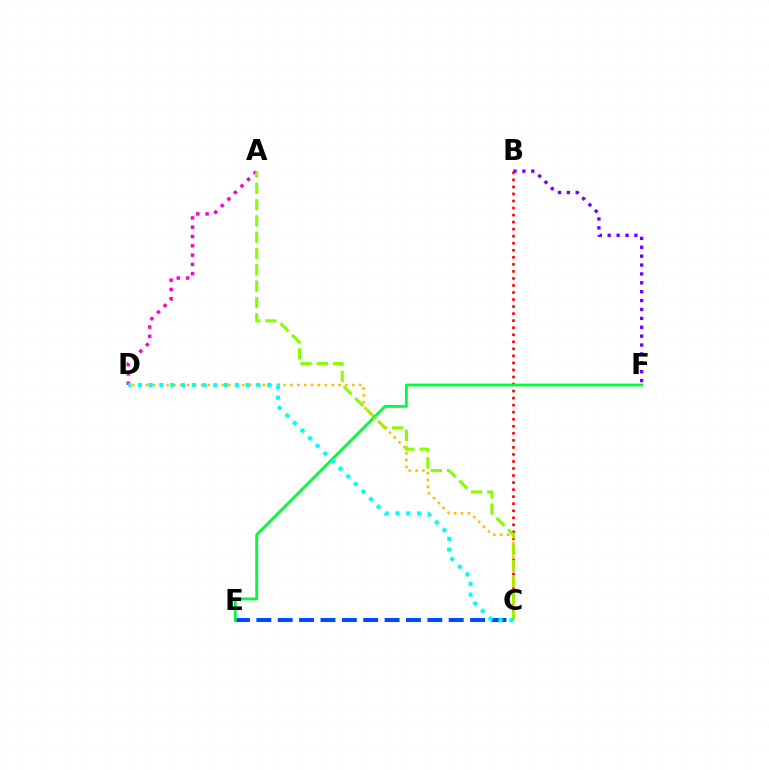{('C', 'E'): [{'color': '#004bff', 'line_style': 'dashed', 'thickness': 2.9}], ('A', 'D'): [{'color': '#ff00cf', 'line_style': 'dotted', 'thickness': 2.52}], ('B', 'F'): [{'color': '#7200ff', 'line_style': 'dotted', 'thickness': 2.41}], ('B', 'C'): [{'color': '#ff0000', 'line_style': 'dotted', 'thickness': 1.91}], ('A', 'C'): [{'color': '#84ff00', 'line_style': 'dashed', 'thickness': 2.22}], ('E', 'F'): [{'color': '#00ff39', 'line_style': 'solid', 'thickness': 2.04}], ('C', 'D'): [{'color': '#ffbd00', 'line_style': 'dotted', 'thickness': 1.87}, {'color': '#00fff6', 'line_style': 'dotted', 'thickness': 2.93}]}